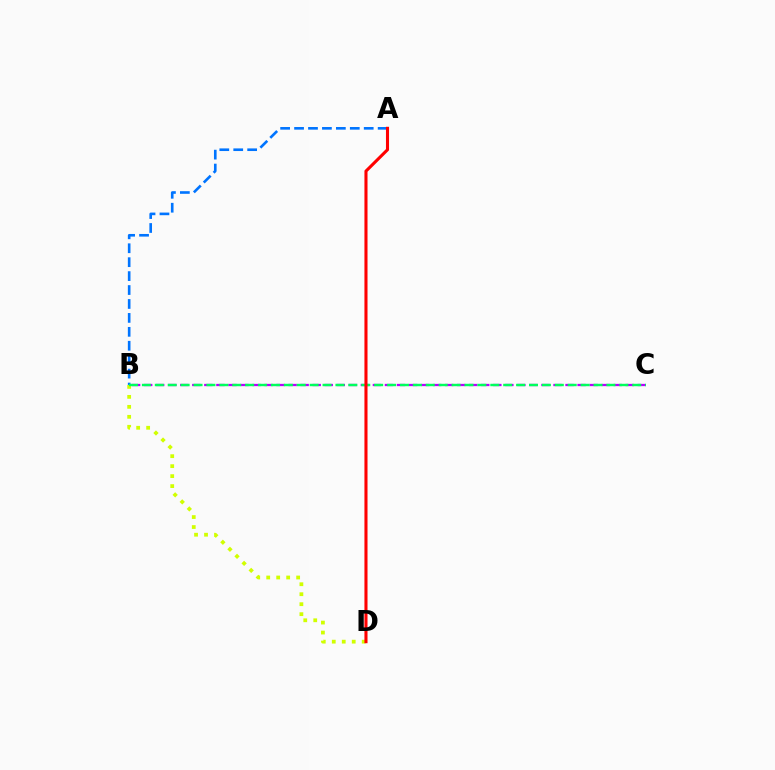{('B', 'D'): [{'color': '#d1ff00', 'line_style': 'dotted', 'thickness': 2.71}], ('B', 'C'): [{'color': '#b900ff', 'line_style': 'dashed', 'thickness': 1.64}, {'color': '#00ff5c', 'line_style': 'dashed', 'thickness': 1.75}], ('A', 'B'): [{'color': '#0074ff', 'line_style': 'dashed', 'thickness': 1.89}], ('A', 'D'): [{'color': '#ff0000', 'line_style': 'solid', 'thickness': 2.22}]}